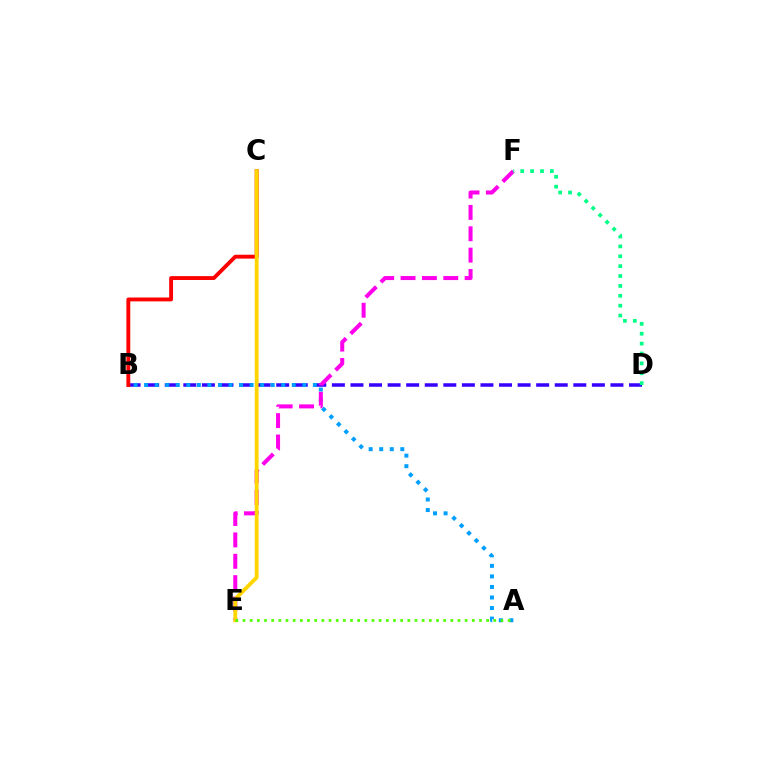{('B', 'D'): [{'color': '#3700ff', 'line_style': 'dashed', 'thickness': 2.52}], ('B', 'C'): [{'color': '#ff0000', 'line_style': 'solid', 'thickness': 2.78}], ('A', 'B'): [{'color': '#009eff', 'line_style': 'dotted', 'thickness': 2.87}], ('E', 'F'): [{'color': '#ff00ed', 'line_style': 'dashed', 'thickness': 2.9}], ('C', 'E'): [{'color': '#ffd500', 'line_style': 'solid', 'thickness': 2.77}], ('D', 'F'): [{'color': '#00ff86', 'line_style': 'dotted', 'thickness': 2.69}], ('A', 'E'): [{'color': '#4fff00', 'line_style': 'dotted', 'thickness': 1.95}]}